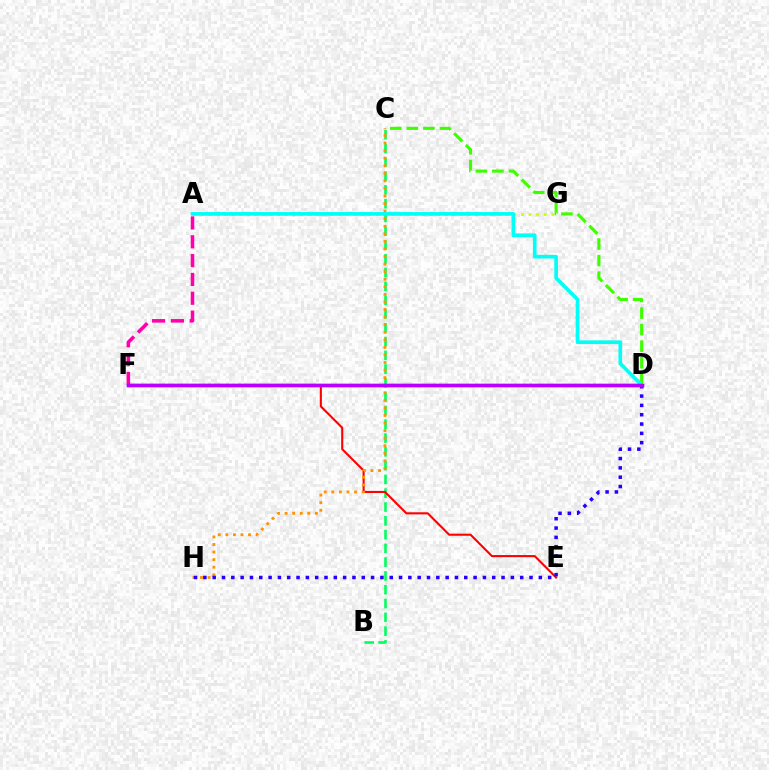{('A', 'G'): [{'color': '#d1ff00', 'line_style': 'dotted', 'thickness': 2.07}], ('B', 'C'): [{'color': '#00ff5c', 'line_style': 'dashed', 'thickness': 1.87}], ('E', 'F'): [{'color': '#ff0000', 'line_style': 'solid', 'thickness': 1.51}], ('A', 'F'): [{'color': '#ff00ac', 'line_style': 'dashed', 'thickness': 2.56}], ('C', 'D'): [{'color': '#3dff00', 'line_style': 'dashed', 'thickness': 2.25}], ('C', 'H'): [{'color': '#ff9400', 'line_style': 'dotted', 'thickness': 2.06}], ('D', 'H'): [{'color': '#2500ff', 'line_style': 'dotted', 'thickness': 2.53}], ('A', 'D'): [{'color': '#00fff6', 'line_style': 'solid', 'thickness': 2.65}], ('D', 'F'): [{'color': '#0074ff', 'line_style': 'solid', 'thickness': 2.41}, {'color': '#b900ff', 'line_style': 'solid', 'thickness': 2.48}]}